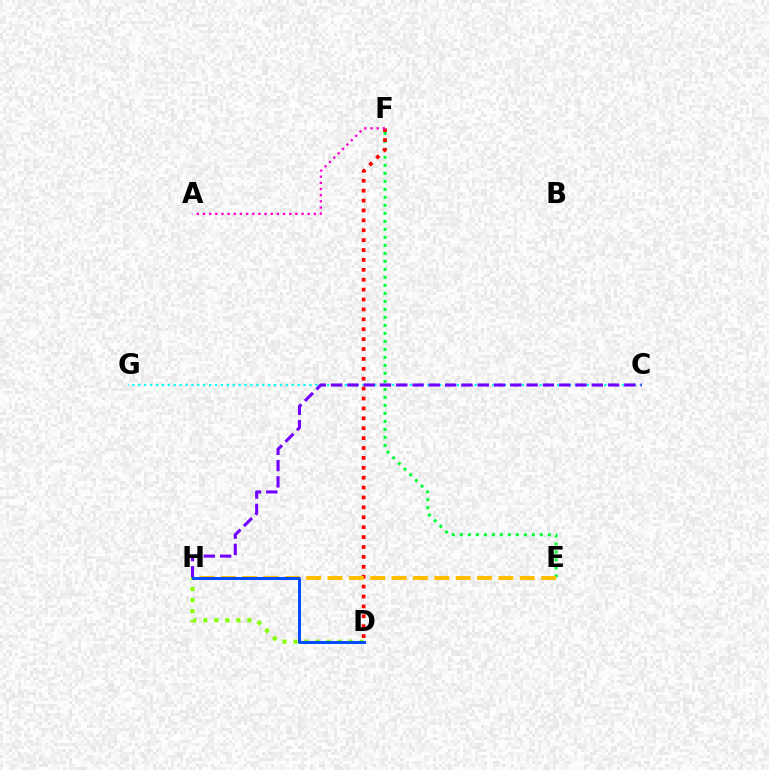{('D', 'H'): [{'color': '#84ff00', 'line_style': 'dotted', 'thickness': 2.99}, {'color': '#004bff', 'line_style': 'solid', 'thickness': 2.14}], ('C', 'G'): [{'color': '#00fff6', 'line_style': 'dotted', 'thickness': 1.6}], ('E', 'F'): [{'color': '#00ff39', 'line_style': 'dotted', 'thickness': 2.17}], ('D', 'F'): [{'color': '#ff0000', 'line_style': 'dotted', 'thickness': 2.69}], ('E', 'H'): [{'color': '#ffbd00', 'line_style': 'dashed', 'thickness': 2.9}], ('C', 'H'): [{'color': '#7200ff', 'line_style': 'dashed', 'thickness': 2.21}], ('A', 'F'): [{'color': '#ff00cf', 'line_style': 'dotted', 'thickness': 1.67}]}